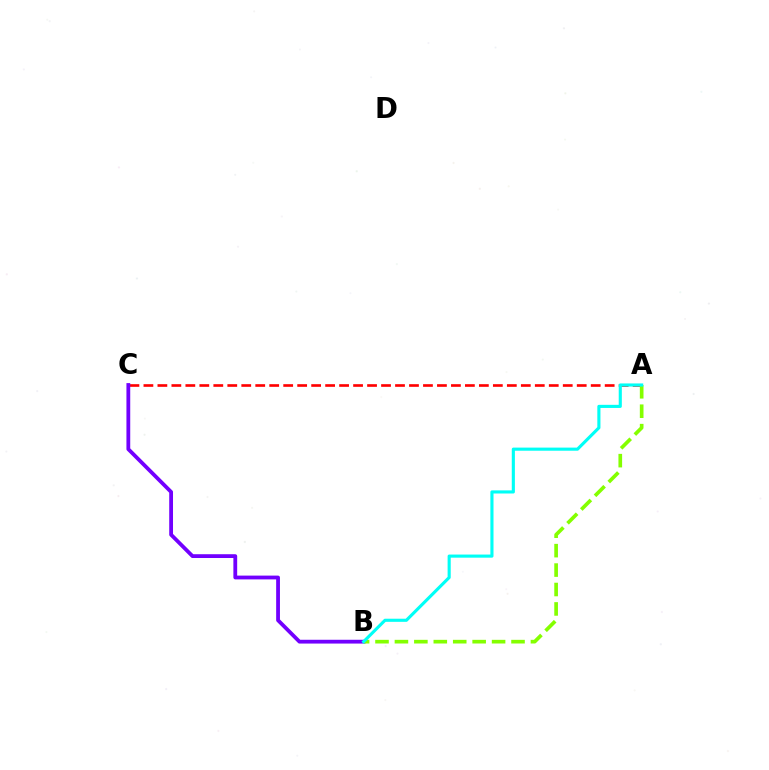{('A', 'C'): [{'color': '#ff0000', 'line_style': 'dashed', 'thickness': 1.9}], ('B', 'C'): [{'color': '#7200ff', 'line_style': 'solid', 'thickness': 2.73}], ('A', 'B'): [{'color': '#84ff00', 'line_style': 'dashed', 'thickness': 2.64}, {'color': '#00fff6', 'line_style': 'solid', 'thickness': 2.25}]}